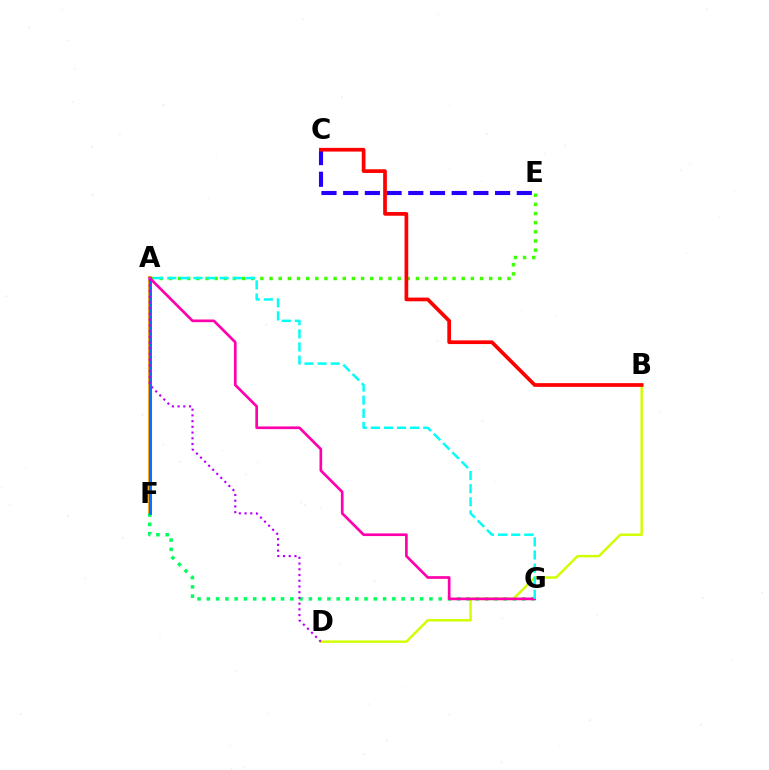{('C', 'E'): [{'color': '#2500ff', 'line_style': 'dashed', 'thickness': 2.95}], ('A', 'F'): [{'color': '#ff9400', 'line_style': 'solid', 'thickness': 2.68}, {'color': '#0074ff', 'line_style': 'solid', 'thickness': 2.1}], ('A', 'E'): [{'color': '#3dff00', 'line_style': 'dotted', 'thickness': 2.49}], ('F', 'G'): [{'color': '#00ff5c', 'line_style': 'dotted', 'thickness': 2.52}], ('B', 'D'): [{'color': '#d1ff00', 'line_style': 'solid', 'thickness': 1.77}], ('A', 'G'): [{'color': '#ff00ac', 'line_style': 'solid', 'thickness': 1.93}, {'color': '#00fff6', 'line_style': 'dashed', 'thickness': 1.78}], ('A', 'D'): [{'color': '#b900ff', 'line_style': 'dotted', 'thickness': 1.56}], ('B', 'C'): [{'color': '#ff0000', 'line_style': 'solid', 'thickness': 2.67}]}